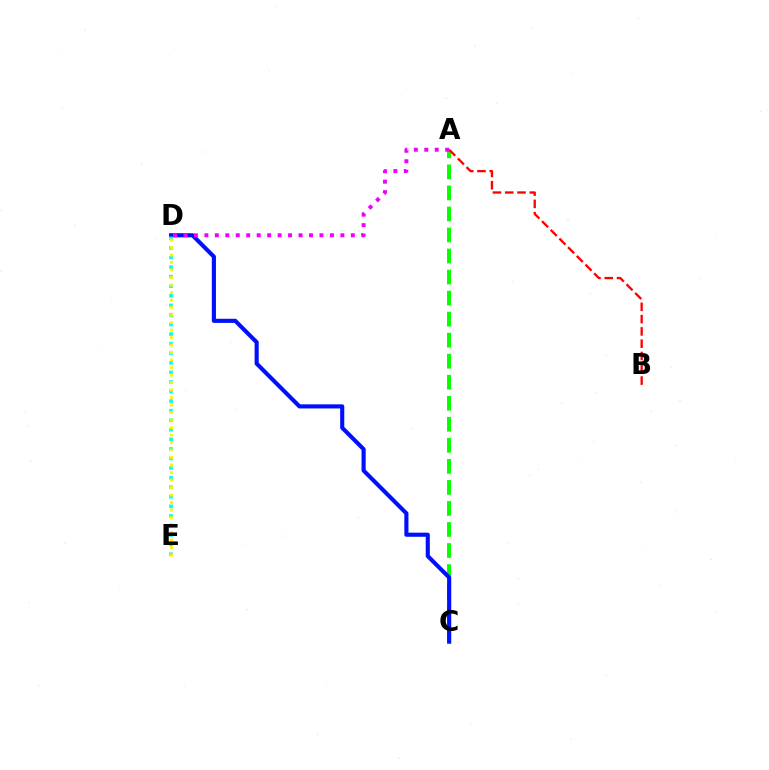{('A', 'C'): [{'color': '#08ff00', 'line_style': 'dashed', 'thickness': 2.86}], ('C', 'D'): [{'color': '#0010ff', 'line_style': 'solid', 'thickness': 2.97}], ('A', 'B'): [{'color': '#ff0000', 'line_style': 'dashed', 'thickness': 1.67}], ('D', 'E'): [{'color': '#00fff6', 'line_style': 'dotted', 'thickness': 2.6}, {'color': '#fcf500', 'line_style': 'dotted', 'thickness': 2.04}], ('A', 'D'): [{'color': '#ee00ff', 'line_style': 'dotted', 'thickness': 2.84}]}